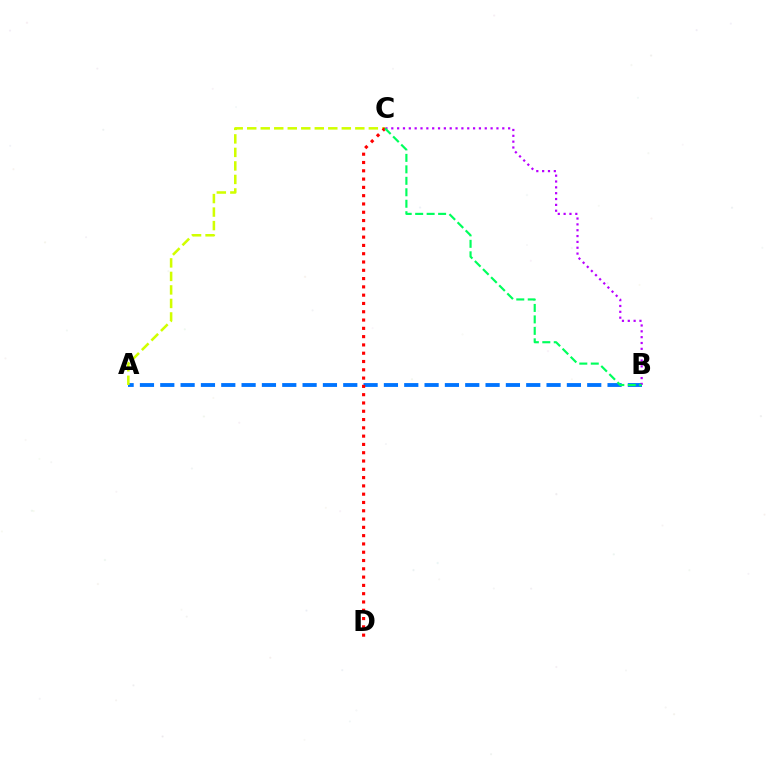{('A', 'B'): [{'color': '#0074ff', 'line_style': 'dashed', 'thickness': 2.76}], ('A', 'C'): [{'color': '#d1ff00', 'line_style': 'dashed', 'thickness': 1.84}], ('B', 'C'): [{'color': '#b900ff', 'line_style': 'dotted', 'thickness': 1.59}, {'color': '#00ff5c', 'line_style': 'dashed', 'thickness': 1.56}], ('C', 'D'): [{'color': '#ff0000', 'line_style': 'dotted', 'thickness': 2.25}]}